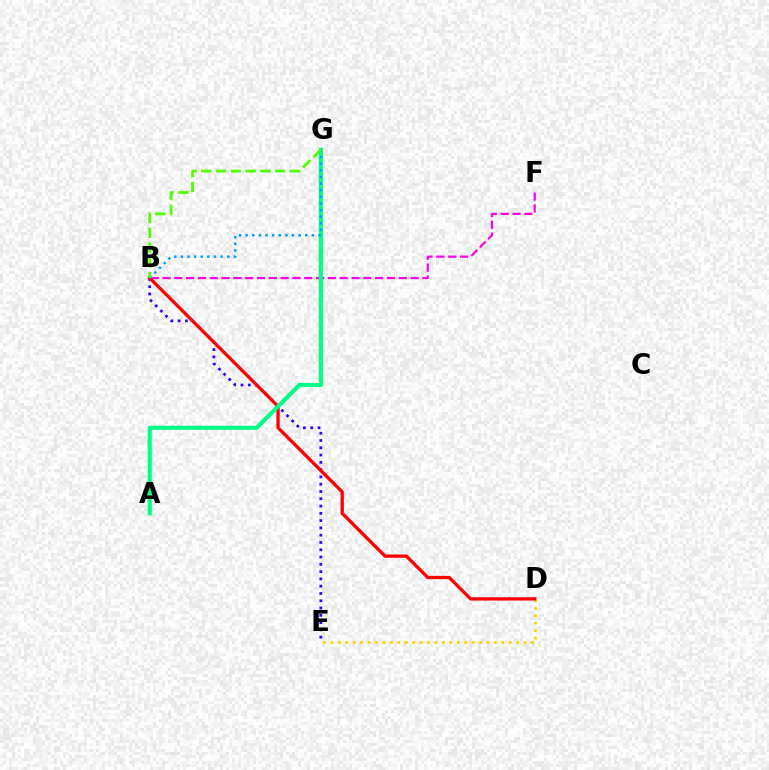{('B', 'F'): [{'color': '#ff00ed', 'line_style': 'dashed', 'thickness': 1.6}], ('D', 'E'): [{'color': '#ffd500', 'line_style': 'dotted', 'thickness': 2.02}], ('B', 'E'): [{'color': '#3700ff', 'line_style': 'dotted', 'thickness': 1.98}], ('B', 'D'): [{'color': '#ff0000', 'line_style': 'solid', 'thickness': 2.37}], ('A', 'G'): [{'color': '#00ff86', 'line_style': 'solid', 'thickness': 2.97}], ('B', 'G'): [{'color': '#009eff', 'line_style': 'dotted', 'thickness': 1.8}, {'color': '#4fff00', 'line_style': 'dashed', 'thickness': 2.01}]}